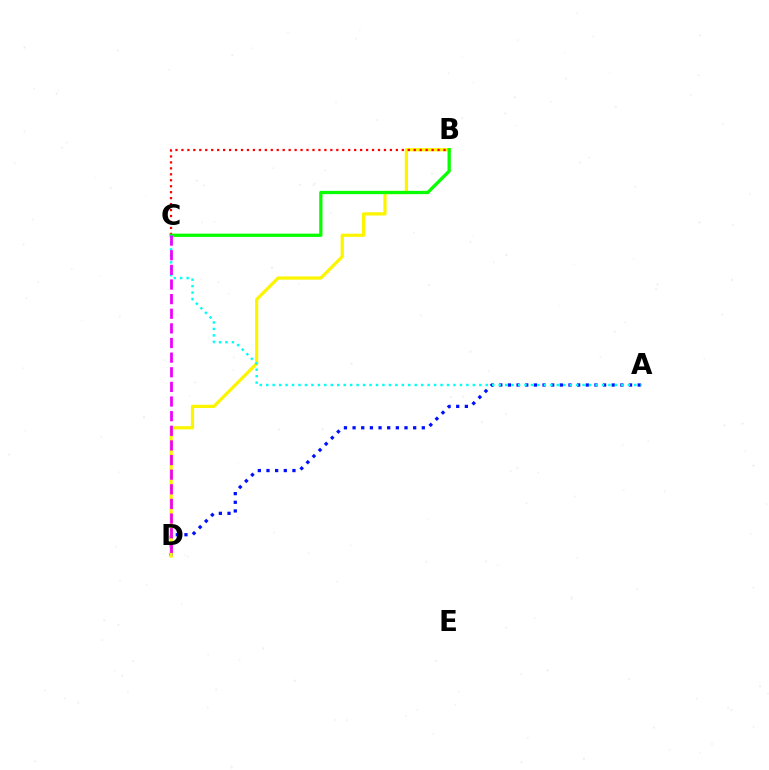{('A', 'D'): [{'color': '#0010ff', 'line_style': 'dotted', 'thickness': 2.35}], ('B', 'D'): [{'color': '#fcf500', 'line_style': 'solid', 'thickness': 2.33}], ('B', 'C'): [{'color': '#ff0000', 'line_style': 'dotted', 'thickness': 1.62}, {'color': '#08ff00', 'line_style': 'solid', 'thickness': 2.36}], ('A', 'C'): [{'color': '#00fff6', 'line_style': 'dotted', 'thickness': 1.75}], ('C', 'D'): [{'color': '#ee00ff', 'line_style': 'dashed', 'thickness': 1.99}]}